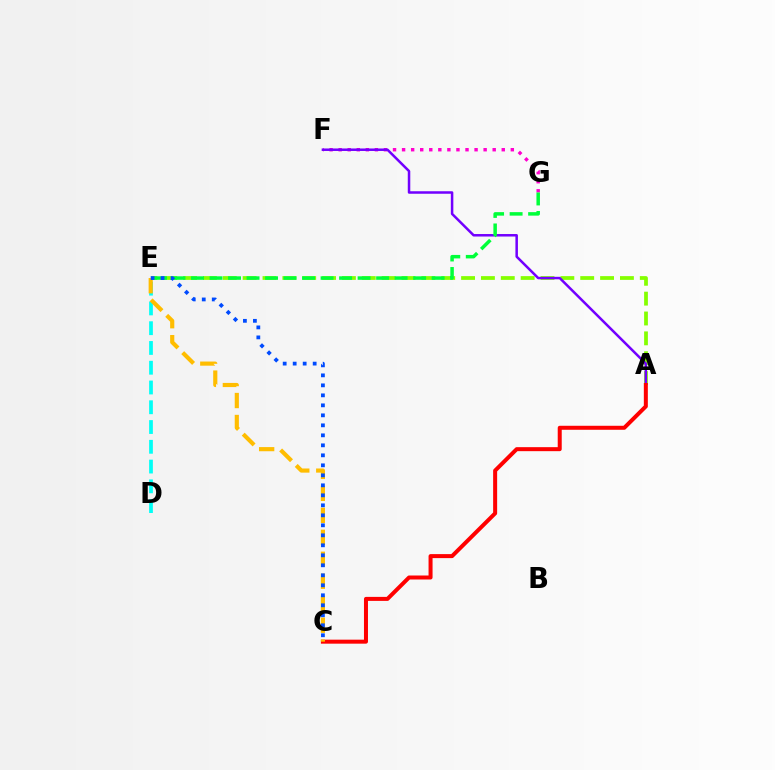{('A', 'E'): [{'color': '#84ff00', 'line_style': 'dashed', 'thickness': 2.7}], ('D', 'E'): [{'color': '#00fff6', 'line_style': 'dashed', 'thickness': 2.69}], ('F', 'G'): [{'color': '#ff00cf', 'line_style': 'dotted', 'thickness': 2.46}], ('A', 'F'): [{'color': '#7200ff', 'line_style': 'solid', 'thickness': 1.8}], ('A', 'C'): [{'color': '#ff0000', 'line_style': 'solid', 'thickness': 2.88}], ('C', 'E'): [{'color': '#ffbd00', 'line_style': 'dashed', 'thickness': 2.98}, {'color': '#004bff', 'line_style': 'dotted', 'thickness': 2.72}], ('E', 'G'): [{'color': '#00ff39', 'line_style': 'dashed', 'thickness': 2.51}]}